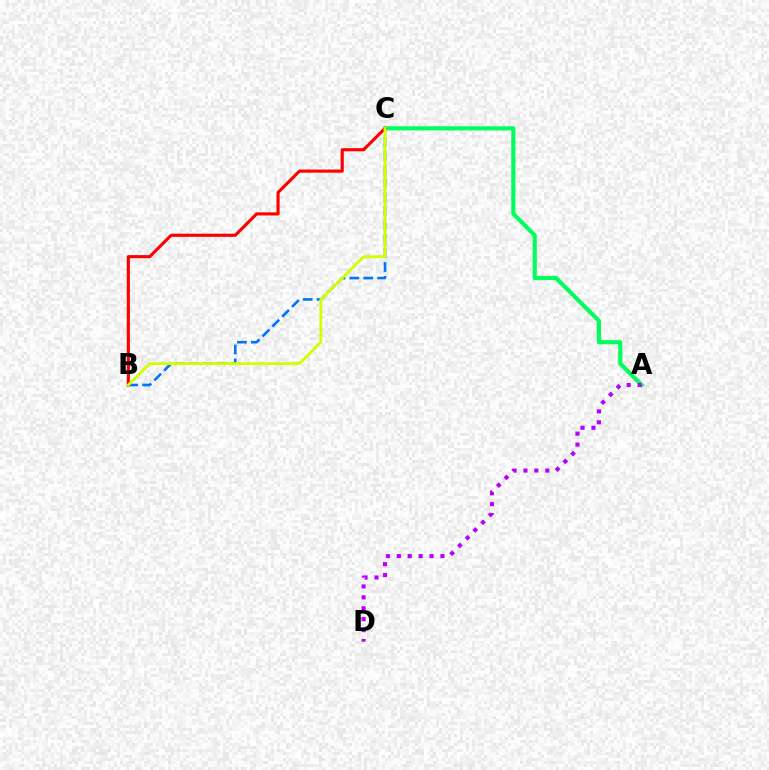{('B', 'C'): [{'color': '#0074ff', 'line_style': 'dashed', 'thickness': 1.89}, {'color': '#ff0000', 'line_style': 'solid', 'thickness': 2.25}, {'color': '#d1ff00', 'line_style': 'solid', 'thickness': 2.03}], ('A', 'C'): [{'color': '#00ff5c', 'line_style': 'solid', 'thickness': 2.98}], ('A', 'D'): [{'color': '#b900ff', 'line_style': 'dotted', 'thickness': 2.97}]}